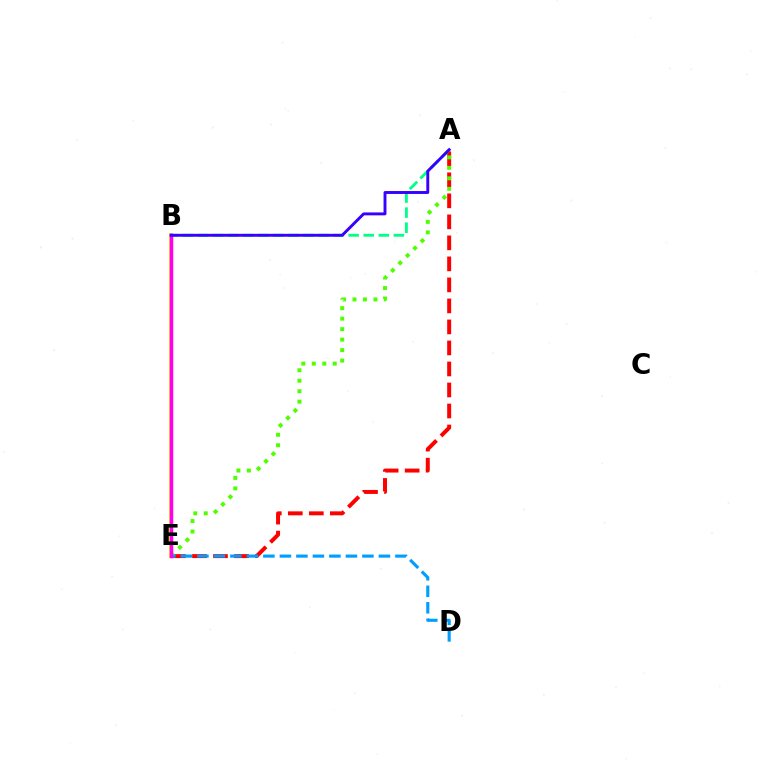{('B', 'E'): [{'color': '#ffd500', 'line_style': 'solid', 'thickness': 2.68}, {'color': '#ff00ed', 'line_style': 'solid', 'thickness': 2.52}], ('A', 'E'): [{'color': '#ff0000', 'line_style': 'dashed', 'thickness': 2.85}, {'color': '#4fff00', 'line_style': 'dotted', 'thickness': 2.85}], ('A', 'B'): [{'color': '#00ff86', 'line_style': 'dashed', 'thickness': 2.05}, {'color': '#3700ff', 'line_style': 'solid', 'thickness': 2.1}], ('D', 'E'): [{'color': '#009eff', 'line_style': 'dashed', 'thickness': 2.24}]}